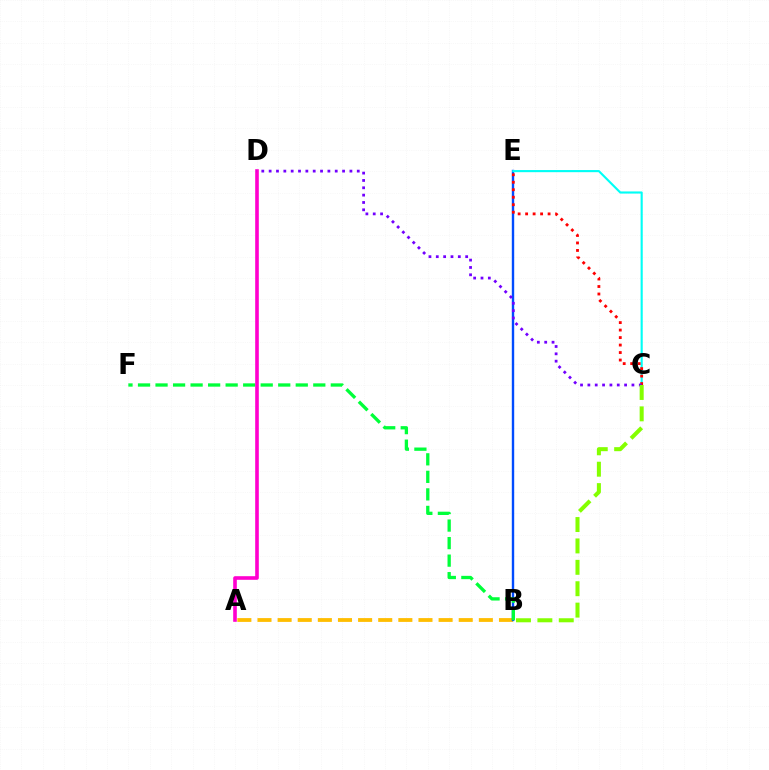{('A', 'B'): [{'color': '#ffbd00', 'line_style': 'dashed', 'thickness': 2.73}], ('B', 'E'): [{'color': '#004bff', 'line_style': 'solid', 'thickness': 1.72}], ('B', 'F'): [{'color': '#00ff39', 'line_style': 'dashed', 'thickness': 2.38}], ('A', 'D'): [{'color': '#ff00cf', 'line_style': 'solid', 'thickness': 2.61}], ('C', 'E'): [{'color': '#00fff6', 'line_style': 'solid', 'thickness': 1.53}, {'color': '#ff0000', 'line_style': 'dotted', 'thickness': 2.03}], ('C', 'D'): [{'color': '#7200ff', 'line_style': 'dotted', 'thickness': 2.0}], ('B', 'C'): [{'color': '#84ff00', 'line_style': 'dashed', 'thickness': 2.91}]}